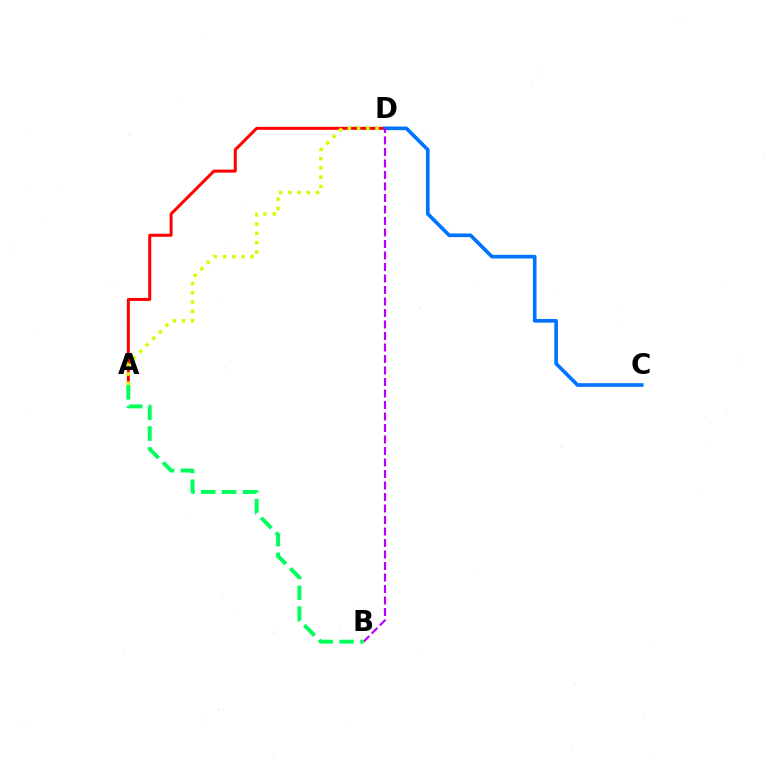{('A', 'D'): [{'color': '#ff0000', 'line_style': 'solid', 'thickness': 2.15}, {'color': '#d1ff00', 'line_style': 'dotted', 'thickness': 2.52}], ('C', 'D'): [{'color': '#0074ff', 'line_style': 'solid', 'thickness': 2.63}], ('B', 'D'): [{'color': '#b900ff', 'line_style': 'dashed', 'thickness': 1.56}], ('A', 'B'): [{'color': '#00ff5c', 'line_style': 'dashed', 'thickness': 2.84}]}